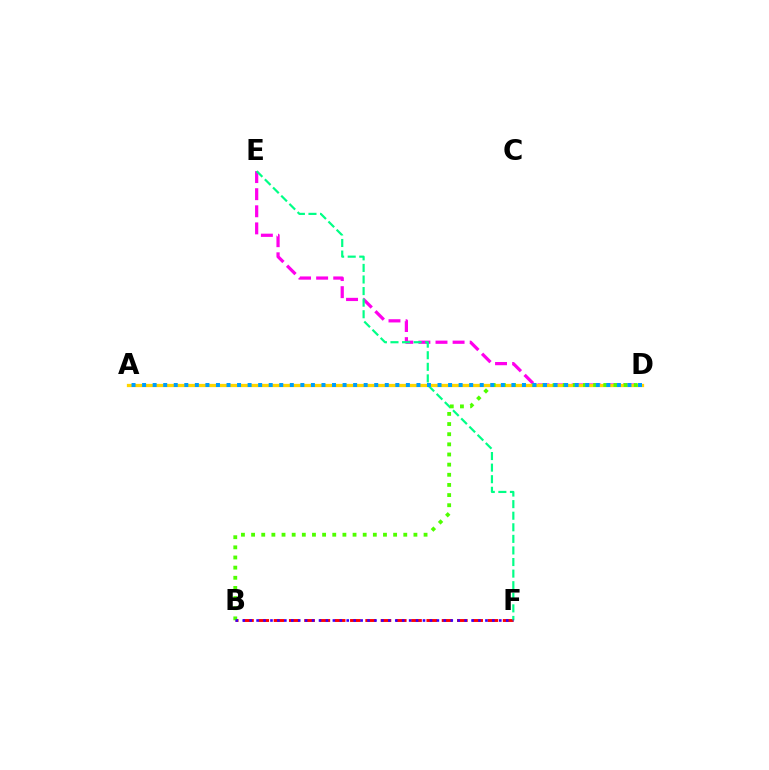{('D', 'E'): [{'color': '#ff00ed', 'line_style': 'dashed', 'thickness': 2.32}], ('B', 'F'): [{'color': '#ff0000', 'line_style': 'dashed', 'thickness': 2.08}, {'color': '#3700ff', 'line_style': 'dotted', 'thickness': 1.88}], ('E', 'F'): [{'color': '#00ff86', 'line_style': 'dashed', 'thickness': 1.57}], ('A', 'D'): [{'color': '#ffd500', 'line_style': 'solid', 'thickness': 2.35}, {'color': '#009eff', 'line_style': 'dotted', 'thickness': 2.87}], ('B', 'D'): [{'color': '#4fff00', 'line_style': 'dotted', 'thickness': 2.76}]}